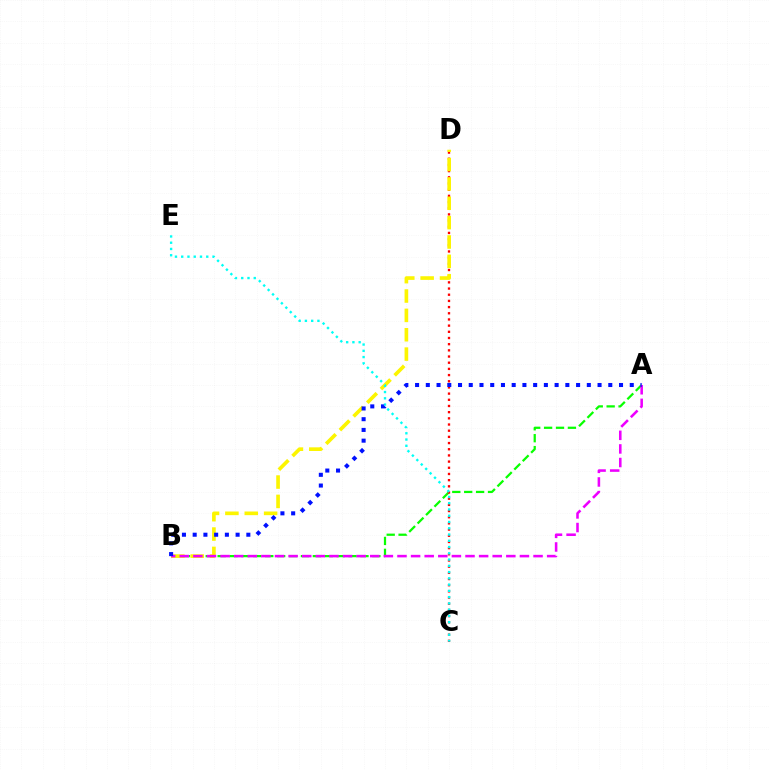{('A', 'B'): [{'color': '#08ff00', 'line_style': 'dashed', 'thickness': 1.62}, {'color': '#ee00ff', 'line_style': 'dashed', 'thickness': 1.85}, {'color': '#0010ff', 'line_style': 'dotted', 'thickness': 2.92}], ('C', 'D'): [{'color': '#ff0000', 'line_style': 'dotted', 'thickness': 1.68}], ('B', 'D'): [{'color': '#fcf500', 'line_style': 'dashed', 'thickness': 2.63}], ('C', 'E'): [{'color': '#00fff6', 'line_style': 'dotted', 'thickness': 1.7}]}